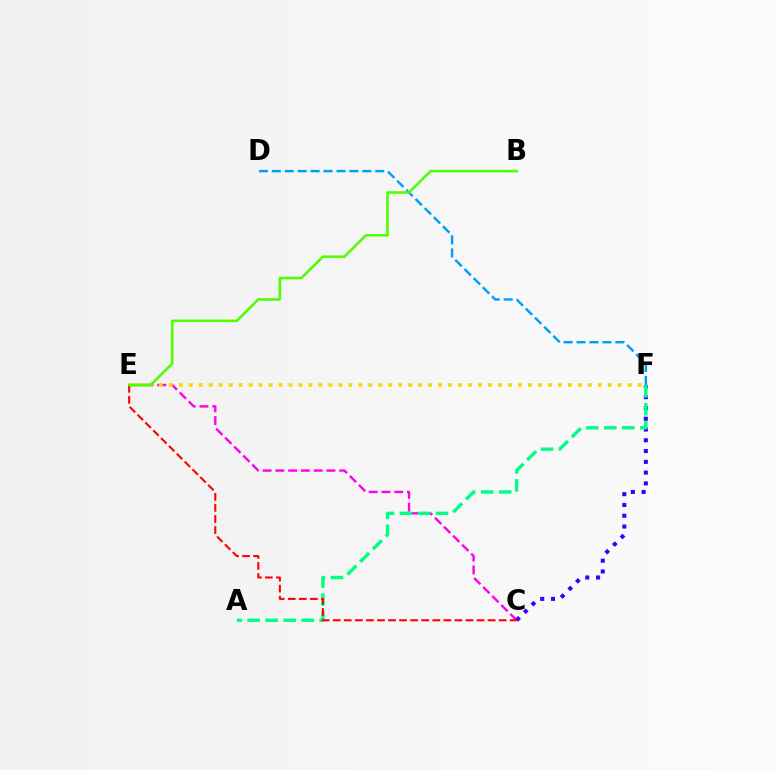{('C', 'E'): [{'color': '#ff00ed', 'line_style': 'dashed', 'thickness': 1.73}, {'color': '#ff0000', 'line_style': 'dashed', 'thickness': 1.5}], ('E', 'F'): [{'color': '#ffd500', 'line_style': 'dotted', 'thickness': 2.71}], ('D', 'F'): [{'color': '#009eff', 'line_style': 'dashed', 'thickness': 1.76}], ('C', 'F'): [{'color': '#3700ff', 'line_style': 'dotted', 'thickness': 2.93}], ('A', 'F'): [{'color': '#00ff86', 'line_style': 'dashed', 'thickness': 2.45}], ('B', 'E'): [{'color': '#4fff00', 'line_style': 'solid', 'thickness': 1.86}]}